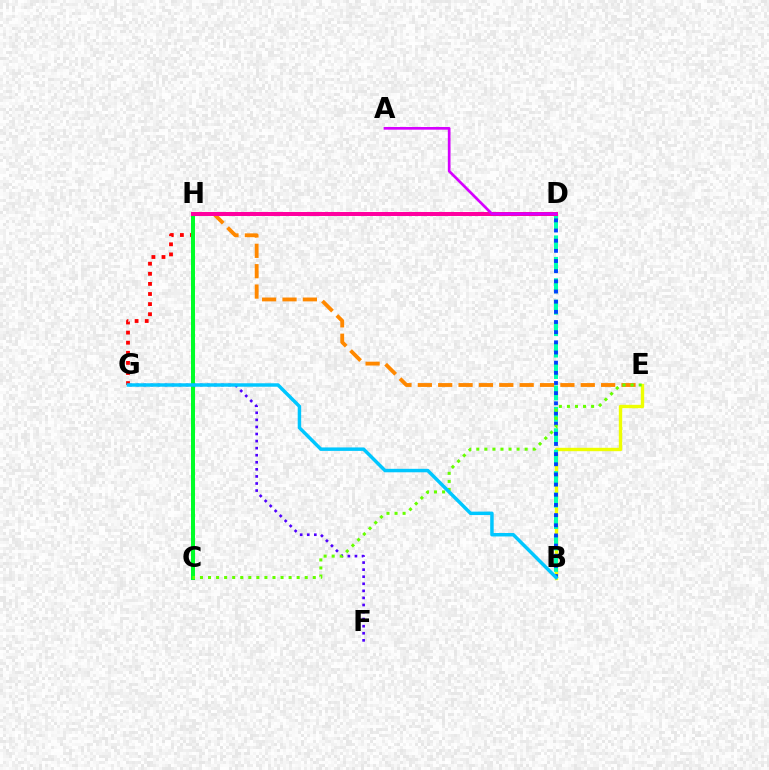{('B', 'E'): [{'color': '#eeff00', 'line_style': 'solid', 'thickness': 2.44}], ('E', 'H'): [{'color': '#ff8800', 'line_style': 'dashed', 'thickness': 2.77}], ('B', 'D'): [{'color': '#00ffaf', 'line_style': 'dashed', 'thickness': 2.91}, {'color': '#003fff', 'line_style': 'dotted', 'thickness': 2.76}], ('G', 'H'): [{'color': '#ff0000', 'line_style': 'dotted', 'thickness': 2.74}], ('C', 'H'): [{'color': '#00ff27', 'line_style': 'solid', 'thickness': 2.88}], ('D', 'H'): [{'color': '#ff00a0', 'line_style': 'solid', 'thickness': 2.88}], ('F', 'G'): [{'color': '#4f00ff', 'line_style': 'dotted', 'thickness': 1.92}], ('C', 'E'): [{'color': '#66ff00', 'line_style': 'dotted', 'thickness': 2.19}], ('A', 'D'): [{'color': '#d600ff', 'line_style': 'solid', 'thickness': 1.94}], ('B', 'G'): [{'color': '#00c7ff', 'line_style': 'solid', 'thickness': 2.49}]}